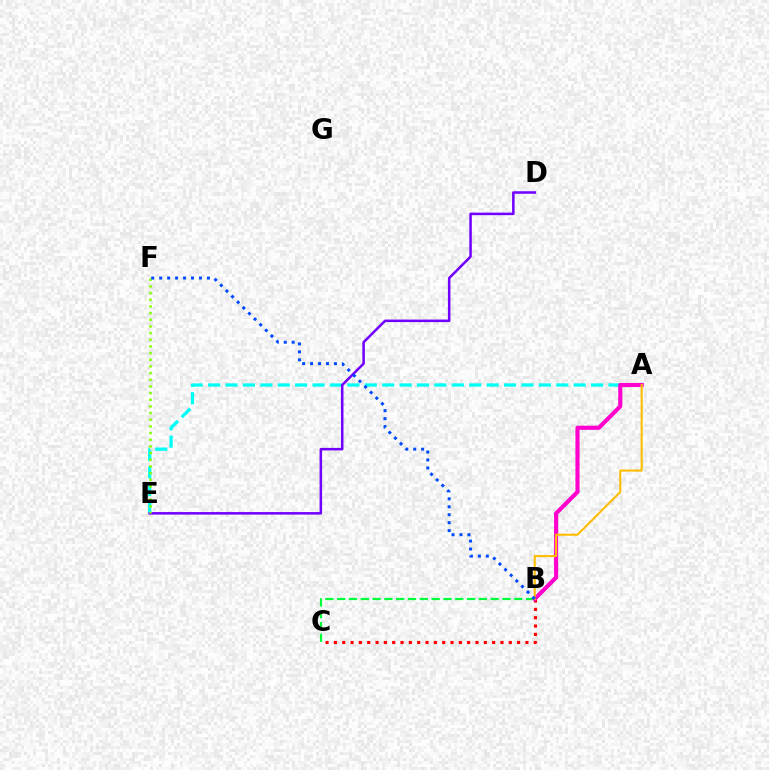{('A', 'E'): [{'color': '#00fff6', 'line_style': 'dashed', 'thickness': 2.37}], ('D', 'E'): [{'color': '#7200ff', 'line_style': 'solid', 'thickness': 1.82}], ('B', 'C'): [{'color': '#00ff39', 'line_style': 'dashed', 'thickness': 1.6}, {'color': '#ff0000', 'line_style': 'dotted', 'thickness': 2.26}], ('A', 'B'): [{'color': '#ff00cf', 'line_style': 'solid', 'thickness': 2.97}, {'color': '#ffbd00', 'line_style': 'solid', 'thickness': 1.51}], ('E', 'F'): [{'color': '#84ff00', 'line_style': 'dotted', 'thickness': 1.81}], ('B', 'F'): [{'color': '#004bff', 'line_style': 'dotted', 'thickness': 2.16}]}